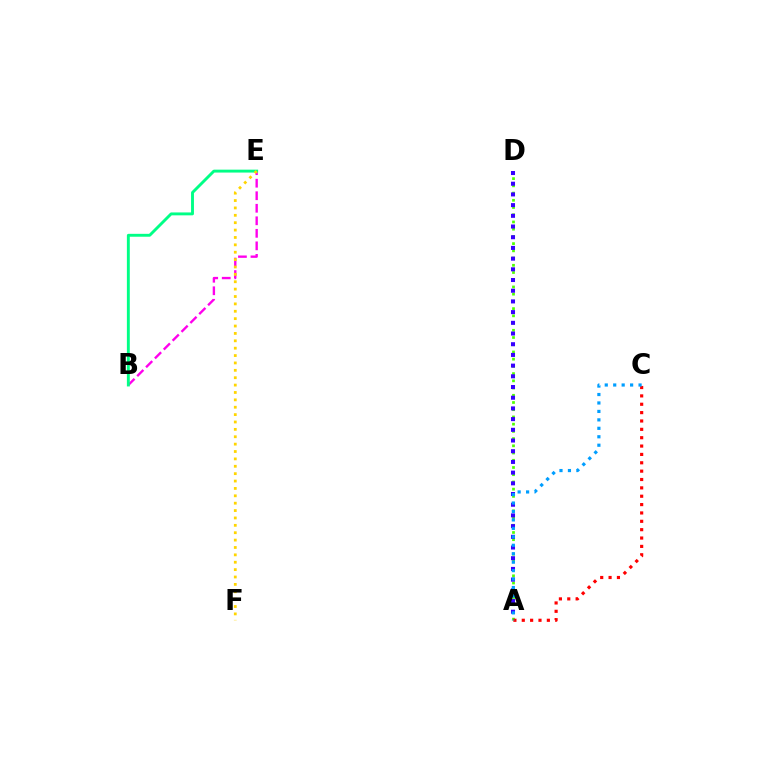{('B', 'E'): [{'color': '#ff00ed', 'line_style': 'dashed', 'thickness': 1.7}, {'color': '#00ff86', 'line_style': 'solid', 'thickness': 2.09}], ('A', 'D'): [{'color': '#4fff00', 'line_style': 'dotted', 'thickness': 1.96}, {'color': '#3700ff', 'line_style': 'dotted', 'thickness': 2.91}], ('A', 'C'): [{'color': '#ff0000', 'line_style': 'dotted', 'thickness': 2.27}, {'color': '#009eff', 'line_style': 'dotted', 'thickness': 2.3}], ('E', 'F'): [{'color': '#ffd500', 'line_style': 'dotted', 'thickness': 2.01}]}